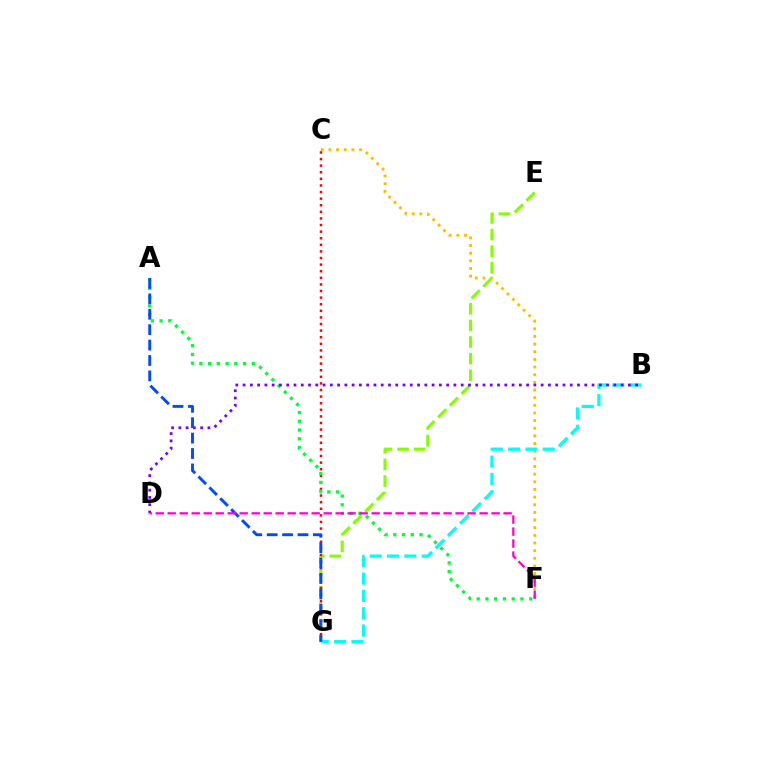{('C', 'F'): [{'color': '#ffbd00', 'line_style': 'dotted', 'thickness': 2.08}], ('E', 'G'): [{'color': '#84ff00', 'line_style': 'dashed', 'thickness': 2.26}], ('C', 'G'): [{'color': '#ff0000', 'line_style': 'dotted', 'thickness': 1.79}], ('B', 'G'): [{'color': '#00fff6', 'line_style': 'dashed', 'thickness': 2.35}], ('A', 'F'): [{'color': '#00ff39', 'line_style': 'dotted', 'thickness': 2.38}], ('B', 'D'): [{'color': '#7200ff', 'line_style': 'dotted', 'thickness': 1.98}], ('A', 'G'): [{'color': '#004bff', 'line_style': 'dashed', 'thickness': 2.09}], ('D', 'F'): [{'color': '#ff00cf', 'line_style': 'dashed', 'thickness': 1.63}]}